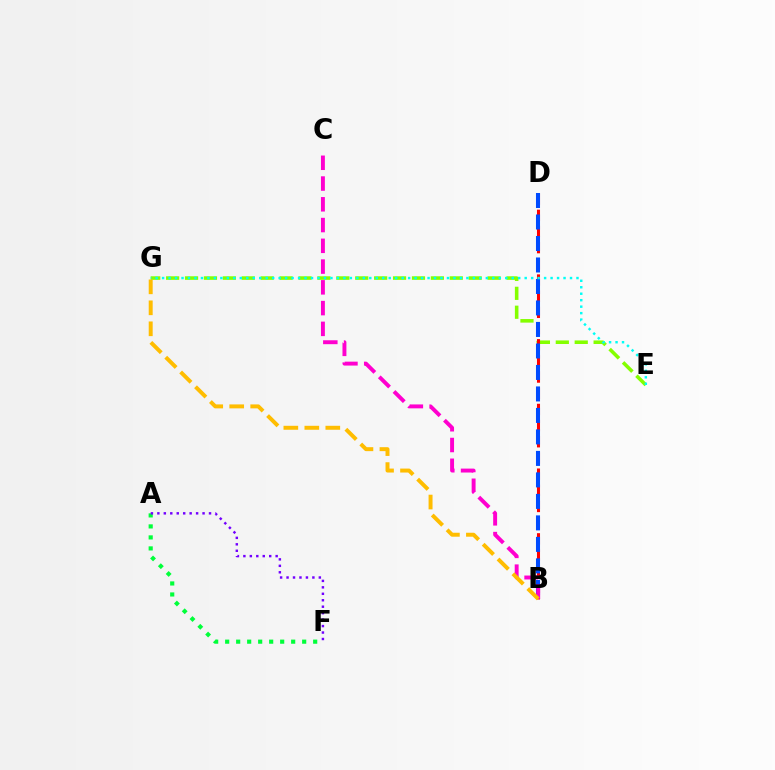{('A', 'F'): [{'color': '#00ff39', 'line_style': 'dotted', 'thickness': 2.99}, {'color': '#7200ff', 'line_style': 'dotted', 'thickness': 1.75}], ('E', 'G'): [{'color': '#84ff00', 'line_style': 'dashed', 'thickness': 2.57}, {'color': '#00fff6', 'line_style': 'dotted', 'thickness': 1.76}], ('B', 'D'): [{'color': '#ff0000', 'line_style': 'dashed', 'thickness': 2.2}, {'color': '#004bff', 'line_style': 'dashed', 'thickness': 2.92}], ('B', 'C'): [{'color': '#ff00cf', 'line_style': 'dashed', 'thickness': 2.82}], ('B', 'G'): [{'color': '#ffbd00', 'line_style': 'dashed', 'thickness': 2.85}]}